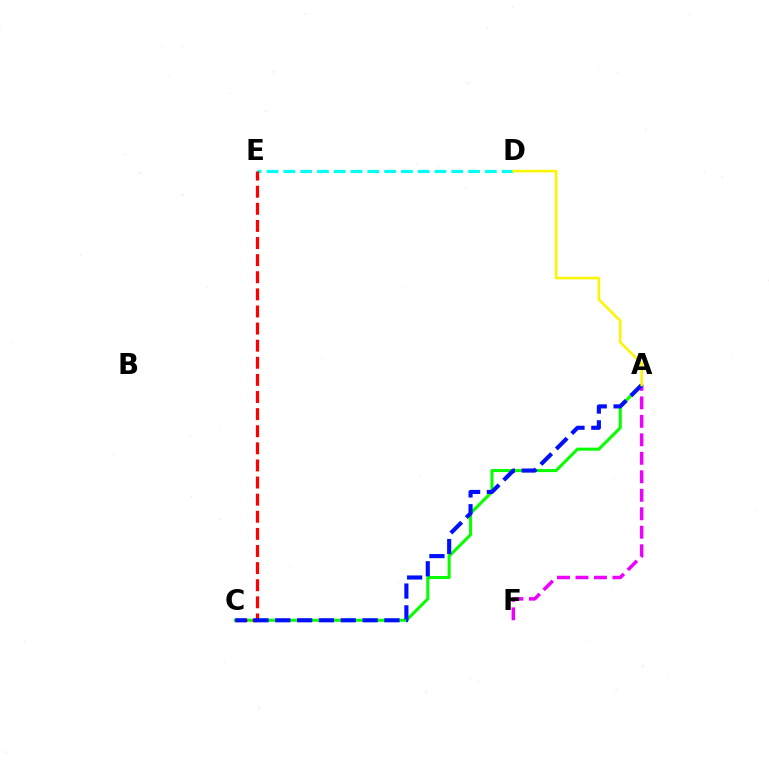{('A', 'C'): [{'color': '#08ff00', 'line_style': 'solid', 'thickness': 2.2}, {'color': '#0010ff', 'line_style': 'dashed', 'thickness': 2.97}], ('A', 'F'): [{'color': '#ee00ff', 'line_style': 'dashed', 'thickness': 2.51}], ('D', 'E'): [{'color': '#00fff6', 'line_style': 'dashed', 'thickness': 2.28}], ('C', 'E'): [{'color': '#ff0000', 'line_style': 'dashed', 'thickness': 2.32}], ('A', 'D'): [{'color': '#fcf500', 'line_style': 'solid', 'thickness': 1.83}]}